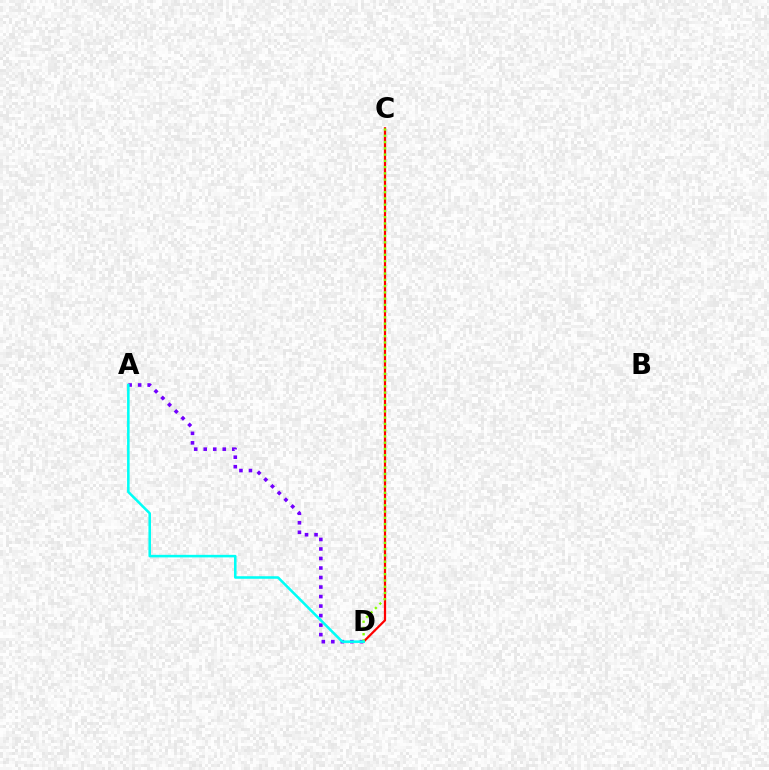{('C', 'D'): [{'color': '#ff0000', 'line_style': 'solid', 'thickness': 1.61}, {'color': '#84ff00', 'line_style': 'dotted', 'thickness': 1.7}], ('A', 'D'): [{'color': '#7200ff', 'line_style': 'dotted', 'thickness': 2.59}, {'color': '#00fff6', 'line_style': 'solid', 'thickness': 1.84}]}